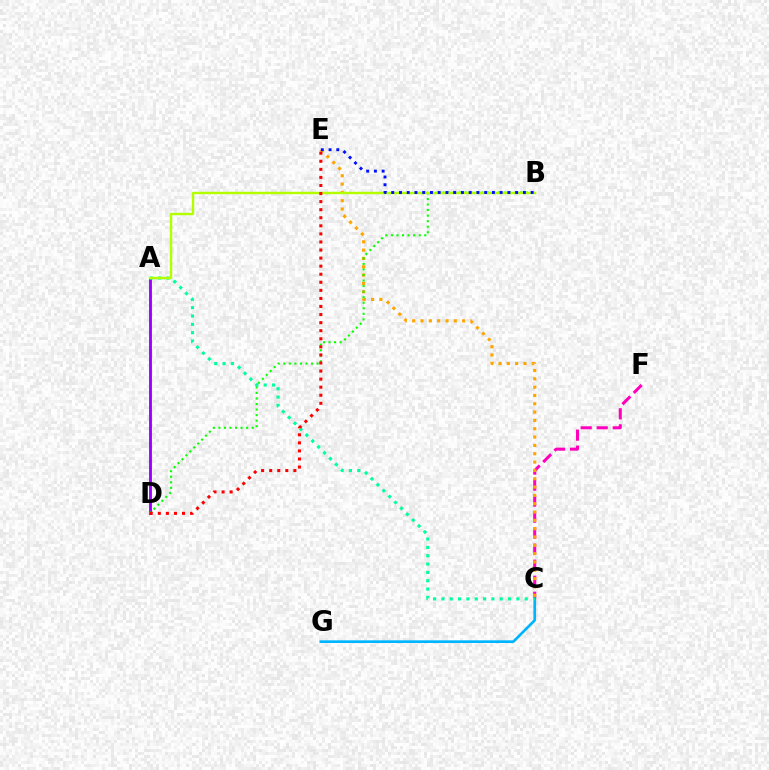{('C', 'F'): [{'color': '#ff00bd', 'line_style': 'dashed', 'thickness': 2.18}], ('A', 'D'): [{'color': '#9b00ff', 'line_style': 'solid', 'thickness': 2.06}], ('C', 'E'): [{'color': '#ffa500', 'line_style': 'dotted', 'thickness': 2.26}], ('C', 'G'): [{'color': '#00b5ff', 'line_style': 'solid', 'thickness': 1.92}], ('B', 'D'): [{'color': '#08ff00', 'line_style': 'dotted', 'thickness': 1.51}], ('A', 'C'): [{'color': '#00ff9d', 'line_style': 'dotted', 'thickness': 2.26}], ('A', 'B'): [{'color': '#b3ff00', 'line_style': 'solid', 'thickness': 1.74}], ('B', 'E'): [{'color': '#0010ff', 'line_style': 'dotted', 'thickness': 2.1}], ('D', 'E'): [{'color': '#ff0000', 'line_style': 'dotted', 'thickness': 2.19}]}